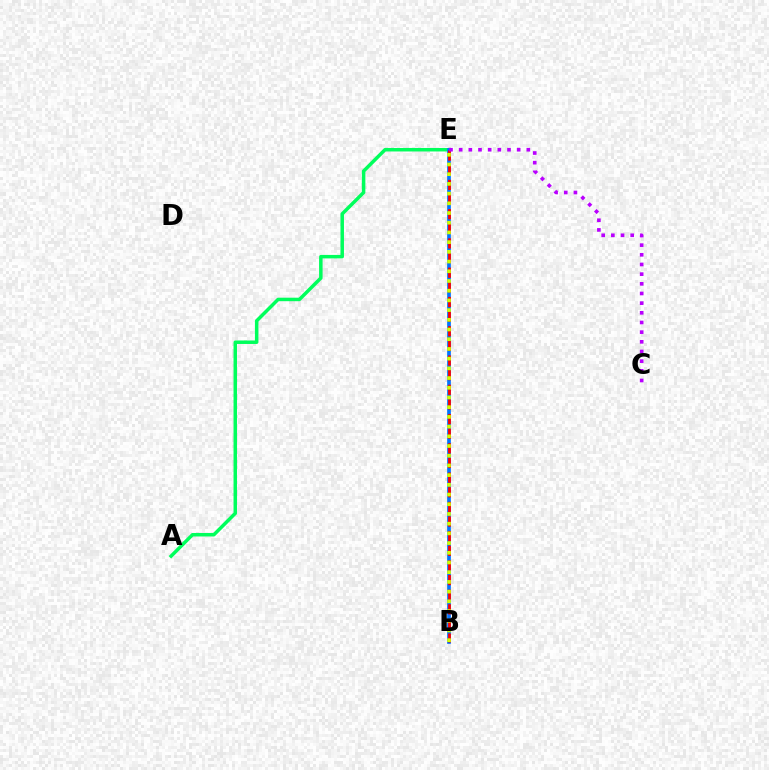{('A', 'E'): [{'color': '#00ff5c', 'line_style': 'solid', 'thickness': 2.52}], ('B', 'E'): [{'color': '#0074ff', 'line_style': 'solid', 'thickness': 2.66}, {'color': '#ff0000', 'line_style': 'dashed', 'thickness': 1.99}, {'color': '#d1ff00', 'line_style': 'dotted', 'thickness': 2.64}], ('C', 'E'): [{'color': '#b900ff', 'line_style': 'dotted', 'thickness': 2.63}]}